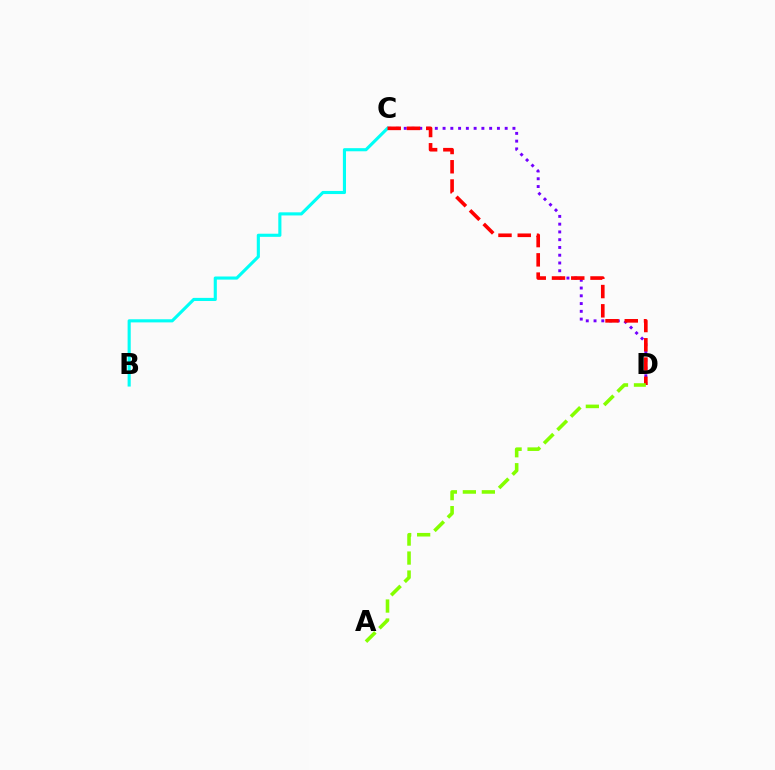{('C', 'D'): [{'color': '#7200ff', 'line_style': 'dotted', 'thickness': 2.11}, {'color': '#ff0000', 'line_style': 'dashed', 'thickness': 2.62}], ('B', 'C'): [{'color': '#00fff6', 'line_style': 'solid', 'thickness': 2.25}], ('A', 'D'): [{'color': '#84ff00', 'line_style': 'dashed', 'thickness': 2.58}]}